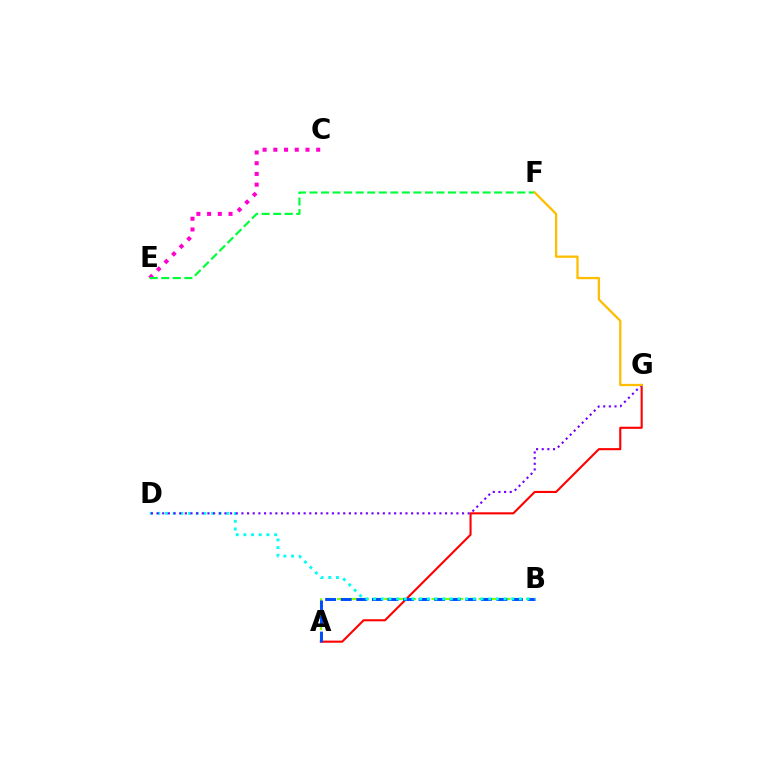{('A', 'B'): [{'color': '#84ff00', 'line_style': 'dashed', 'thickness': 1.6}, {'color': '#004bff', 'line_style': 'dashed', 'thickness': 2.11}], ('A', 'G'): [{'color': '#ff0000', 'line_style': 'solid', 'thickness': 1.51}], ('C', 'E'): [{'color': '#ff00cf', 'line_style': 'dotted', 'thickness': 2.91}], ('B', 'D'): [{'color': '#00fff6', 'line_style': 'dotted', 'thickness': 2.08}], ('D', 'G'): [{'color': '#7200ff', 'line_style': 'dotted', 'thickness': 1.54}], ('E', 'F'): [{'color': '#00ff39', 'line_style': 'dashed', 'thickness': 1.57}], ('F', 'G'): [{'color': '#ffbd00', 'line_style': 'solid', 'thickness': 1.65}]}